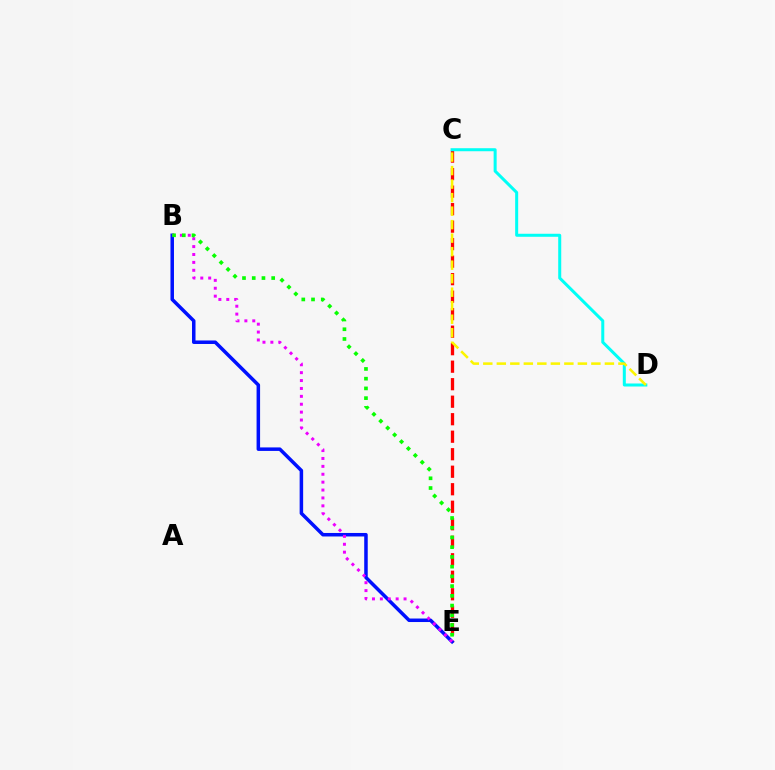{('C', 'E'): [{'color': '#ff0000', 'line_style': 'dashed', 'thickness': 2.38}], ('B', 'E'): [{'color': '#0010ff', 'line_style': 'solid', 'thickness': 2.53}, {'color': '#ee00ff', 'line_style': 'dotted', 'thickness': 2.15}, {'color': '#08ff00', 'line_style': 'dotted', 'thickness': 2.64}], ('C', 'D'): [{'color': '#00fff6', 'line_style': 'solid', 'thickness': 2.17}, {'color': '#fcf500', 'line_style': 'dashed', 'thickness': 1.84}]}